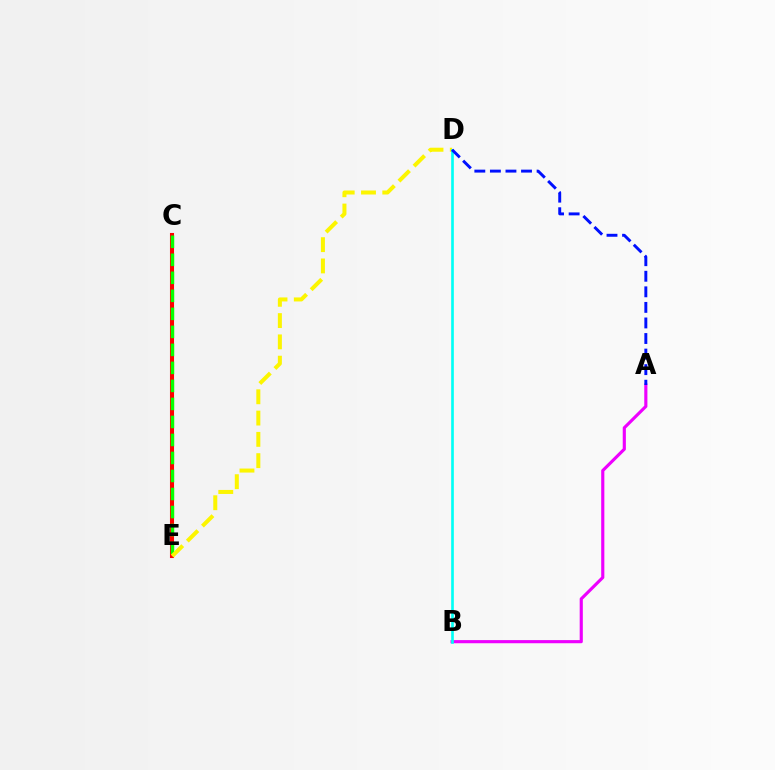{('C', 'E'): [{'color': '#ff0000', 'line_style': 'solid', 'thickness': 2.93}, {'color': '#08ff00', 'line_style': 'dashed', 'thickness': 2.45}], ('D', 'E'): [{'color': '#fcf500', 'line_style': 'dashed', 'thickness': 2.89}], ('A', 'B'): [{'color': '#ee00ff', 'line_style': 'solid', 'thickness': 2.26}], ('B', 'D'): [{'color': '#00fff6', 'line_style': 'solid', 'thickness': 1.91}], ('A', 'D'): [{'color': '#0010ff', 'line_style': 'dashed', 'thickness': 2.11}]}